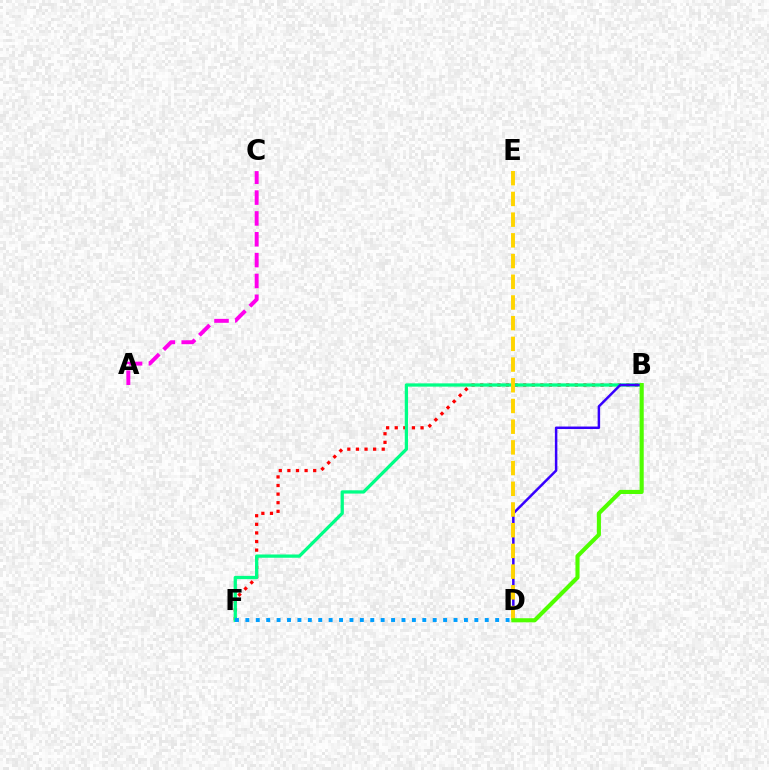{('B', 'F'): [{'color': '#ff0000', 'line_style': 'dotted', 'thickness': 2.34}, {'color': '#00ff86', 'line_style': 'solid', 'thickness': 2.36}], ('A', 'C'): [{'color': '#ff00ed', 'line_style': 'dashed', 'thickness': 2.83}], ('B', 'D'): [{'color': '#3700ff', 'line_style': 'solid', 'thickness': 1.79}, {'color': '#4fff00', 'line_style': 'solid', 'thickness': 2.96}], ('D', 'F'): [{'color': '#009eff', 'line_style': 'dotted', 'thickness': 2.83}], ('D', 'E'): [{'color': '#ffd500', 'line_style': 'dashed', 'thickness': 2.81}]}